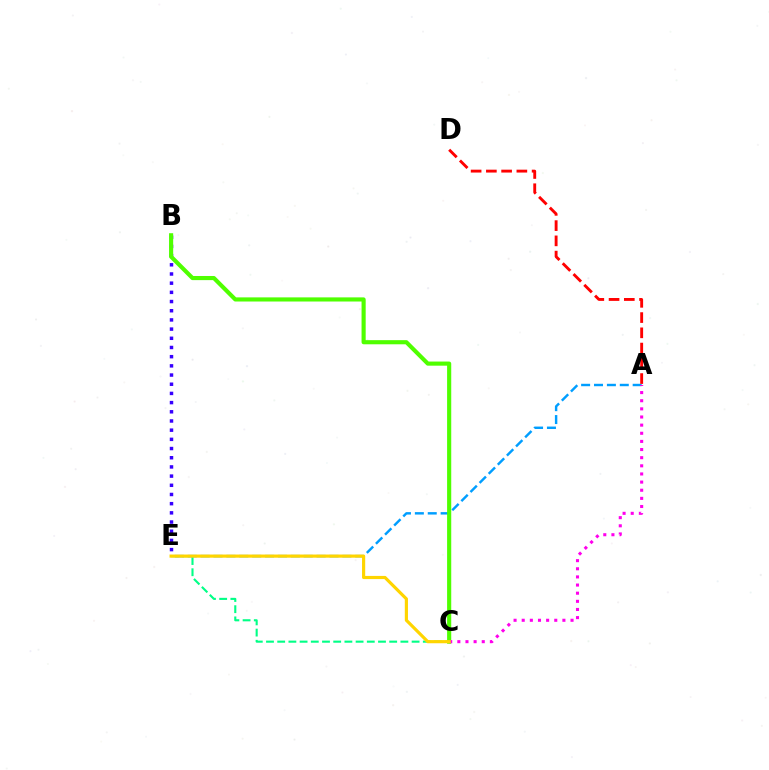{('B', 'E'): [{'color': '#3700ff', 'line_style': 'dotted', 'thickness': 2.5}], ('C', 'E'): [{'color': '#00ff86', 'line_style': 'dashed', 'thickness': 1.52}, {'color': '#ffd500', 'line_style': 'solid', 'thickness': 2.28}], ('A', 'E'): [{'color': '#009eff', 'line_style': 'dashed', 'thickness': 1.75}], ('A', 'D'): [{'color': '#ff0000', 'line_style': 'dashed', 'thickness': 2.07}], ('B', 'C'): [{'color': '#4fff00', 'line_style': 'solid', 'thickness': 2.97}], ('A', 'C'): [{'color': '#ff00ed', 'line_style': 'dotted', 'thickness': 2.21}]}